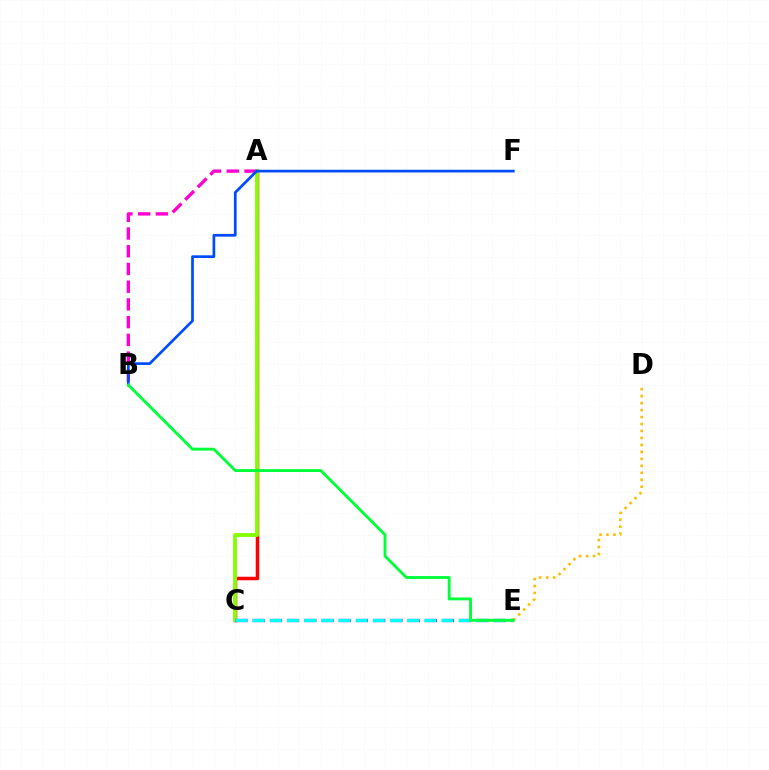{('A', 'C'): [{'color': '#ff0000', 'line_style': 'solid', 'thickness': 2.52}, {'color': '#84ff00', 'line_style': 'solid', 'thickness': 2.76}], ('C', 'E'): [{'color': '#7200ff', 'line_style': 'dashed', 'thickness': 2.34}, {'color': '#00fff6', 'line_style': 'dashed', 'thickness': 2.33}], ('A', 'B'): [{'color': '#ff00cf', 'line_style': 'dashed', 'thickness': 2.41}], ('D', 'E'): [{'color': '#ffbd00', 'line_style': 'dotted', 'thickness': 1.89}], ('B', 'F'): [{'color': '#004bff', 'line_style': 'solid', 'thickness': 1.95}], ('B', 'E'): [{'color': '#00ff39', 'line_style': 'solid', 'thickness': 2.06}]}